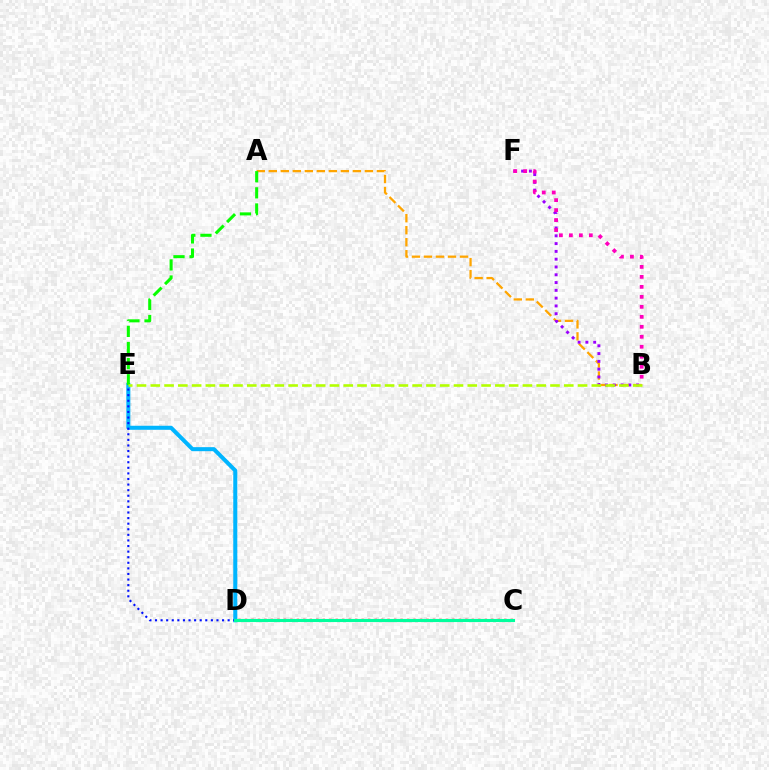{('A', 'B'): [{'color': '#ffa500', 'line_style': 'dashed', 'thickness': 1.63}], ('D', 'E'): [{'color': '#00b5ff', 'line_style': 'solid', 'thickness': 2.9}, {'color': '#0010ff', 'line_style': 'dotted', 'thickness': 1.52}], ('A', 'E'): [{'color': '#08ff00', 'line_style': 'dashed', 'thickness': 2.19}], ('B', 'F'): [{'color': '#9b00ff', 'line_style': 'dotted', 'thickness': 2.12}, {'color': '#ff00bd', 'line_style': 'dotted', 'thickness': 2.71}], ('C', 'D'): [{'color': '#ff0000', 'line_style': 'dotted', 'thickness': 1.76}, {'color': '#00ff9d', 'line_style': 'solid', 'thickness': 2.23}], ('B', 'E'): [{'color': '#b3ff00', 'line_style': 'dashed', 'thickness': 1.87}]}